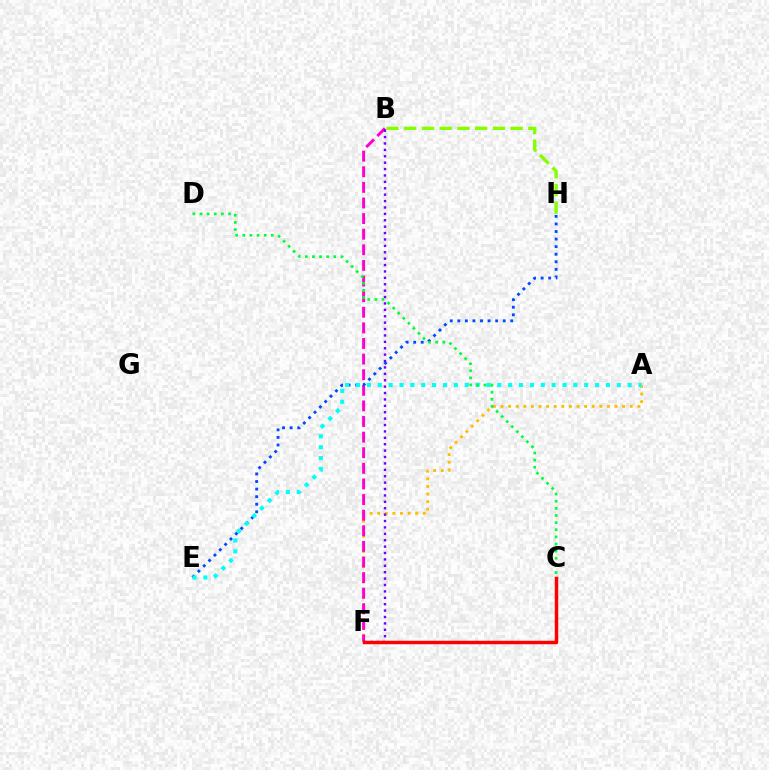{('A', 'F'): [{'color': '#ffbd00', 'line_style': 'dotted', 'thickness': 2.07}], ('B', 'F'): [{'color': '#ff00cf', 'line_style': 'dashed', 'thickness': 2.12}, {'color': '#7200ff', 'line_style': 'dotted', 'thickness': 1.74}], ('E', 'H'): [{'color': '#004bff', 'line_style': 'dotted', 'thickness': 2.06}], ('A', 'E'): [{'color': '#00fff6', 'line_style': 'dotted', 'thickness': 2.95}], ('C', 'F'): [{'color': '#ff0000', 'line_style': 'solid', 'thickness': 2.49}], ('C', 'D'): [{'color': '#00ff39', 'line_style': 'dotted', 'thickness': 1.94}], ('B', 'H'): [{'color': '#84ff00', 'line_style': 'dashed', 'thickness': 2.41}]}